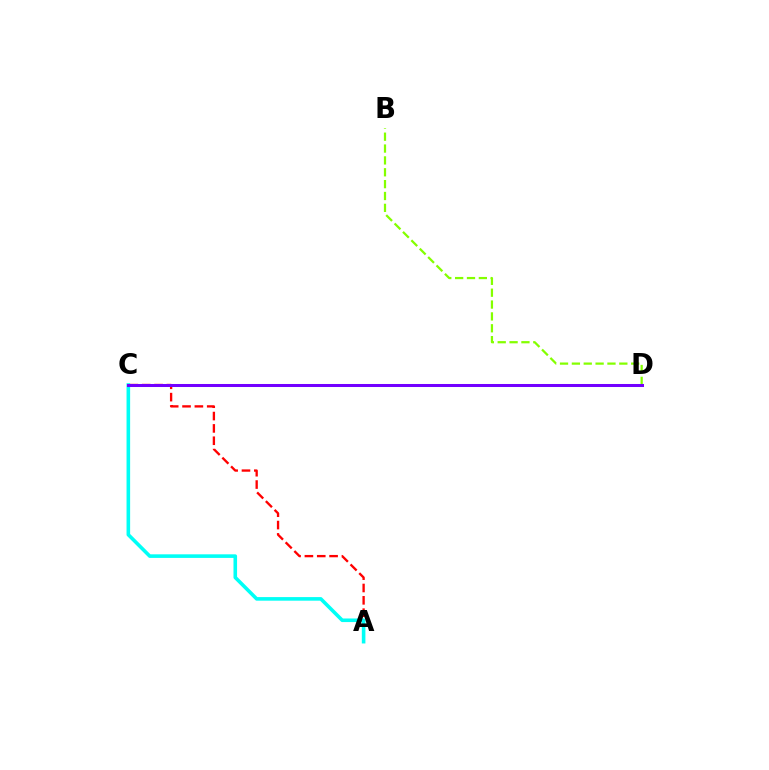{('B', 'D'): [{'color': '#84ff00', 'line_style': 'dashed', 'thickness': 1.61}], ('A', 'C'): [{'color': '#ff0000', 'line_style': 'dashed', 'thickness': 1.68}, {'color': '#00fff6', 'line_style': 'solid', 'thickness': 2.58}], ('C', 'D'): [{'color': '#7200ff', 'line_style': 'solid', 'thickness': 2.18}]}